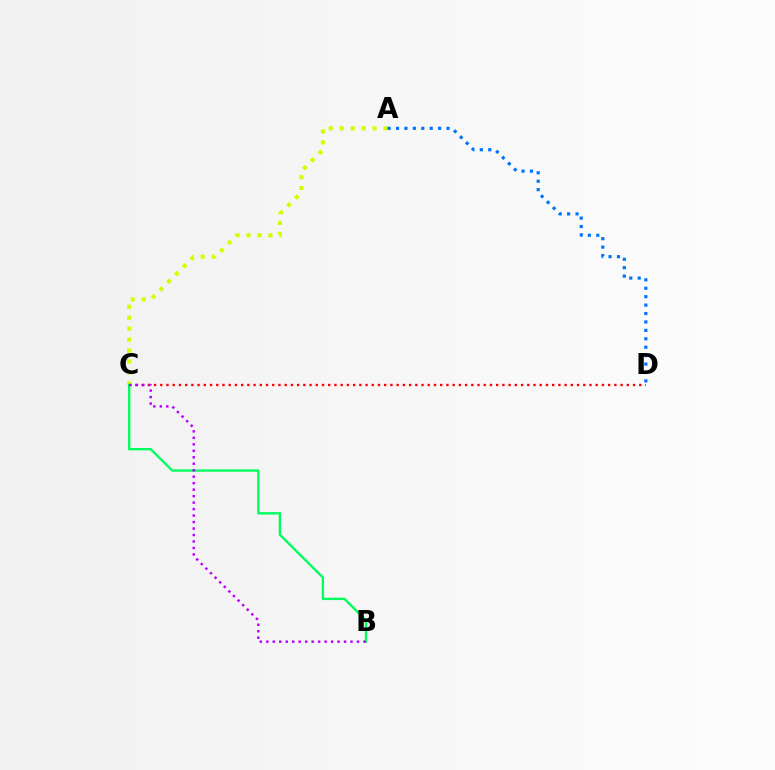{('C', 'D'): [{'color': '#ff0000', 'line_style': 'dotted', 'thickness': 1.69}], ('A', 'C'): [{'color': '#d1ff00', 'line_style': 'dotted', 'thickness': 2.97}], ('B', 'C'): [{'color': '#00ff5c', 'line_style': 'solid', 'thickness': 1.7}, {'color': '#b900ff', 'line_style': 'dotted', 'thickness': 1.76}], ('A', 'D'): [{'color': '#0074ff', 'line_style': 'dotted', 'thickness': 2.29}]}